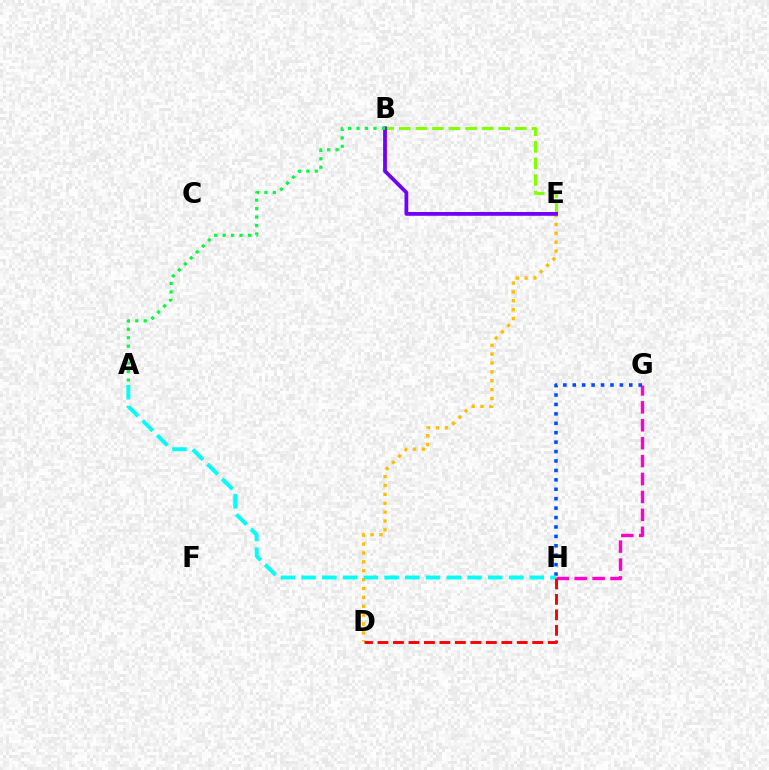{('G', 'H'): [{'color': '#ff00cf', 'line_style': 'dashed', 'thickness': 2.43}, {'color': '#004bff', 'line_style': 'dotted', 'thickness': 2.56}], ('B', 'E'): [{'color': '#84ff00', 'line_style': 'dashed', 'thickness': 2.25}, {'color': '#7200ff', 'line_style': 'solid', 'thickness': 2.72}], ('D', 'E'): [{'color': '#ffbd00', 'line_style': 'dotted', 'thickness': 2.41}], ('A', 'H'): [{'color': '#00fff6', 'line_style': 'dashed', 'thickness': 2.82}], ('A', 'B'): [{'color': '#00ff39', 'line_style': 'dotted', 'thickness': 2.3}], ('D', 'H'): [{'color': '#ff0000', 'line_style': 'dashed', 'thickness': 2.1}]}